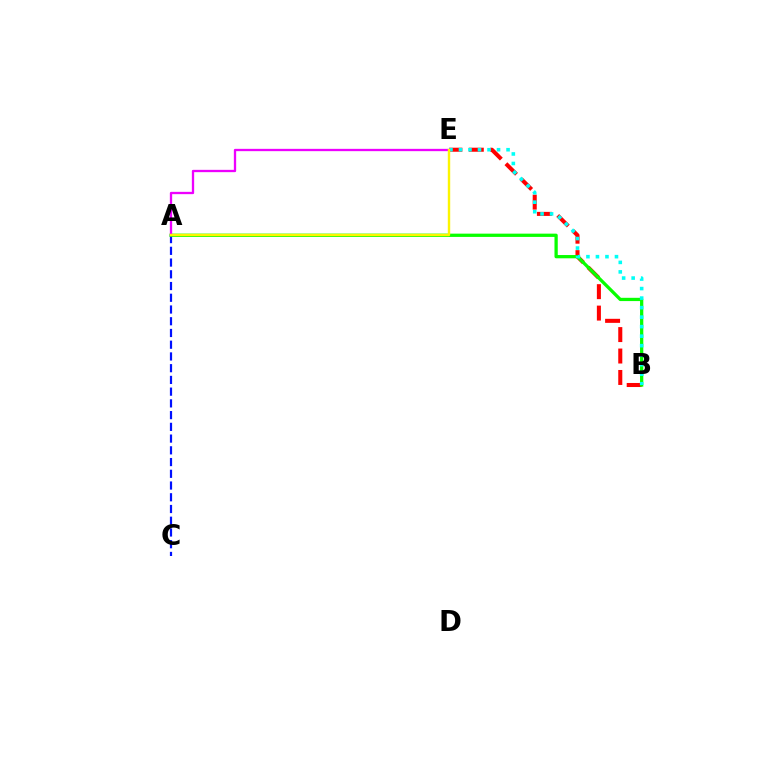{('B', 'E'): [{'color': '#ff0000', 'line_style': 'dashed', 'thickness': 2.91}, {'color': '#00fff6', 'line_style': 'dotted', 'thickness': 2.59}], ('A', 'C'): [{'color': '#0010ff', 'line_style': 'dashed', 'thickness': 1.59}], ('A', 'B'): [{'color': '#08ff00', 'line_style': 'solid', 'thickness': 2.35}], ('A', 'E'): [{'color': '#ee00ff', 'line_style': 'solid', 'thickness': 1.67}, {'color': '#fcf500', 'line_style': 'solid', 'thickness': 1.73}]}